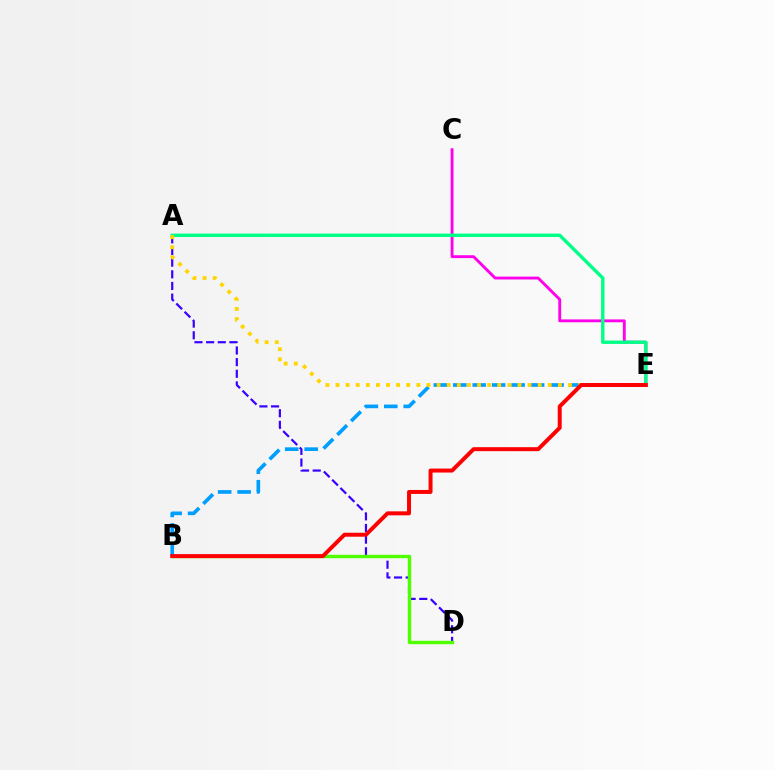{('A', 'D'): [{'color': '#3700ff', 'line_style': 'dashed', 'thickness': 1.58}], ('C', 'E'): [{'color': '#ff00ed', 'line_style': 'solid', 'thickness': 2.07}], ('B', 'D'): [{'color': '#4fff00', 'line_style': 'solid', 'thickness': 2.45}], ('B', 'E'): [{'color': '#009eff', 'line_style': 'dashed', 'thickness': 2.64}, {'color': '#ff0000', 'line_style': 'solid', 'thickness': 2.86}], ('A', 'E'): [{'color': '#00ff86', 'line_style': 'solid', 'thickness': 2.44}, {'color': '#ffd500', 'line_style': 'dotted', 'thickness': 2.75}]}